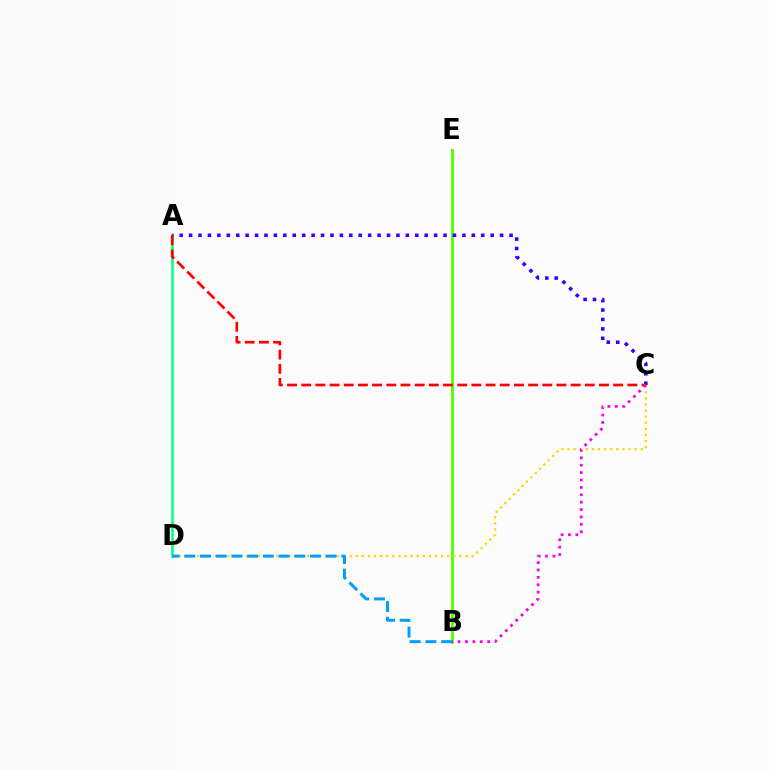{('A', 'D'): [{'color': '#00ff86', 'line_style': 'solid', 'thickness': 1.83}], ('B', 'E'): [{'color': '#4fff00', 'line_style': 'solid', 'thickness': 2.01}], ('A', 'C'): [{'color': '#3700ff', 'line_style': 'dotted', 'thickness': 2.56}, {'color': '#ff0000', 'line_style': 'dashed', 'thickness': 1.93}], ('C', 'D'): [{'color': '#ffd500', 'line_style': 'dotted', 'thickness': 1.66}], ('B', 'C'): [{'color': '#ff00ed', 'line_style': 'dotted', 'thickness': 2.01}], ('B', 'D'): [{'color': '#009eff', 'line_style': 'dashed', 'thickness': 2.13}]}